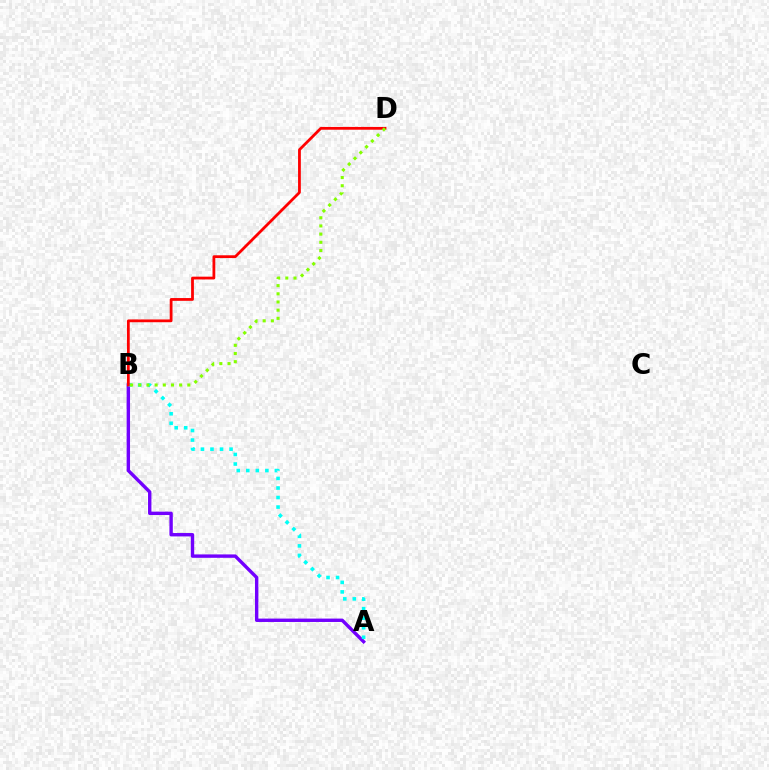{('A', 'B'): [{'color': '#7200ff', 'line_style': 'solid', 'thickness': 2.44}, {'color': '#00fff6', 'line_style': 'dotted', 'thickness': 2.59}], ('B', 'D'): [{'color': '#ff0000', 'line_style': 'solid', 'thickness': 2.0}, {'color': '#84ff00', 'line_style': 'dotted', 'thickness': 2.22}]}